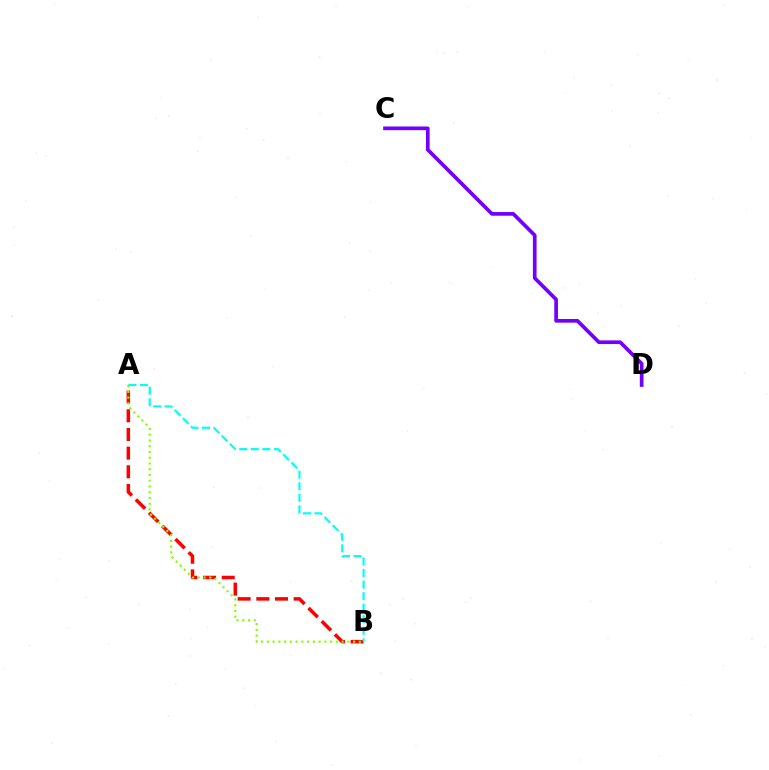{('A', 'B'): [{'color': '#ff0000', 'line_style': 'dashed', 'thickness': 2.54}, {'color': '#00fff6', 'line_style': 'dashed', 'thickness': 1.57}, {'color': '#84ff00', 'line_style': 'dotted', 'thickness': 1.56}], ('C', 'D'): [{'color': '#7200ff', 'line_style': 'solid', 'thickness': 2.65}]}